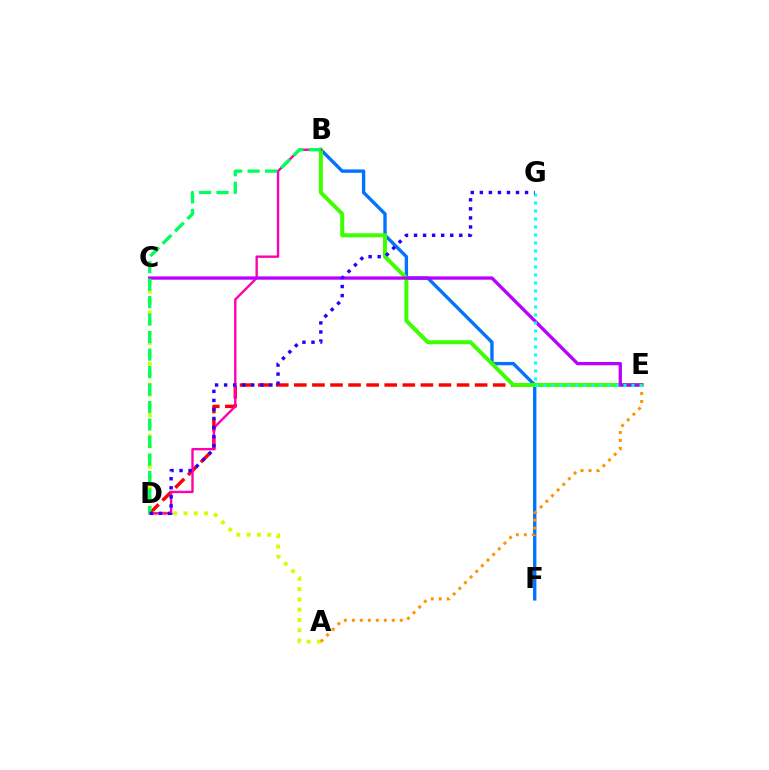{('B', 'F'): [{'color': '#0074ff', 'line_style': 'solid', 'thickness': 2.43}], ('D', 'E'): [{'color': '#ff0000', 'line_style': 'dashed', 'thickness': 2.46}], ('A', 'C'): [{'color': '#d1ff00', 'line_style': 'dotted', 'thickness': 2.8}], ('B', 'E'): [{'color': '#3dff00', 'line_style': 'solid', 'thickness': 2.87}], ('B', 'D'): [{'color': '#ff00ac', 'line_style': 'solid', 'thickness': 1.71}, {'color': '#00ff5c', 'line_style': 'dashed', 'thickness': 2.38}], ('C', 'E'): [{'color': '#b900ff', 'line_style': 'solid', 'thickness': 2.37}], ('A', 'E'): [{'color': '#ff9400', 'line_style': 'dotted', 'thickness': 2.17}], ('E', 'G'): [{'color': '#00fff6', 'line_style': 'dotted', 'thickness': 2.17}], ('D', 'G'): [{'color': '#2500ff', 'line_style': 'dotted', 'thickness': 2.46}]}